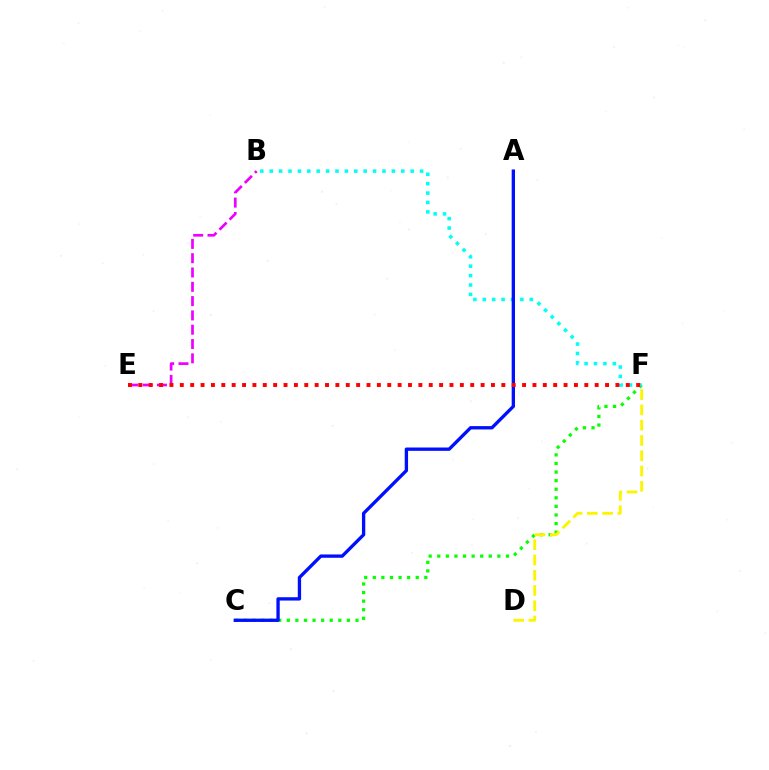{('C', 'F'): [{'color': '#08ff00', 'line_style': 'dotted', 'thickness': 2.33}], ('D', 'F'): [{'color': '#fcf500', 'line_style': 'dashed', 'thickness': 2.08}], ('B', 'F'): [{'color': '#00fff6', 'line_style': 'dotted', 'thickness': 2.55}], ('B', 'E'): [{'color': '#ee00ff', 'line_style': 'dashed', 'thickness': 1.94}], ('A', 'C'): [{'color': '#0010ff', 'line_style': 'solid', 'thickness': 2.39}], ('E', 'F'): [{'color': '#ff0000', 'line_style': 'dotted', 'thickness': 2.82}]}